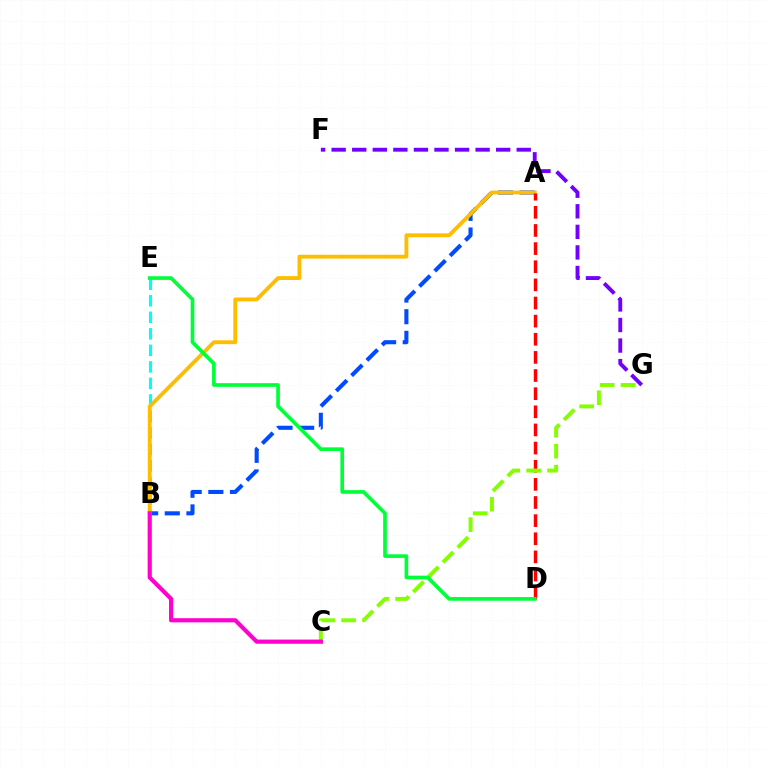{('A', 'B'): [{'color': '#004bff', 'line_style': 'dashed', 'thickness': 2.94}, {'color': '#ffbd00', 'line_style': 'solid', 'thickness': 2.78}], ('B', 'E'): [{'color': '#00fff6', 'line_style': 'dashed', 'thickness': 2.24}], ('A', 'D'): [{'color': '#ff0000', 'line_style': 'dashed', 'thickness': 2.46}], ('C', 'G'): [{'color': '#84ff00', 'line_style': 'dashed', 'thickness': 2.84}], ('F', 'G'): [{'color': '#7200ff', 'line_style': 'dashed', 'thickness': 2.79}], ('B', 'C'): [{'color': '#ff00cf', 'line_style': 'solid', 'thickness': 3.0}], ('D', 'E'): [{'color': '#00ff39', 'line_style': 'solid', 'thickness': 2.63}]}